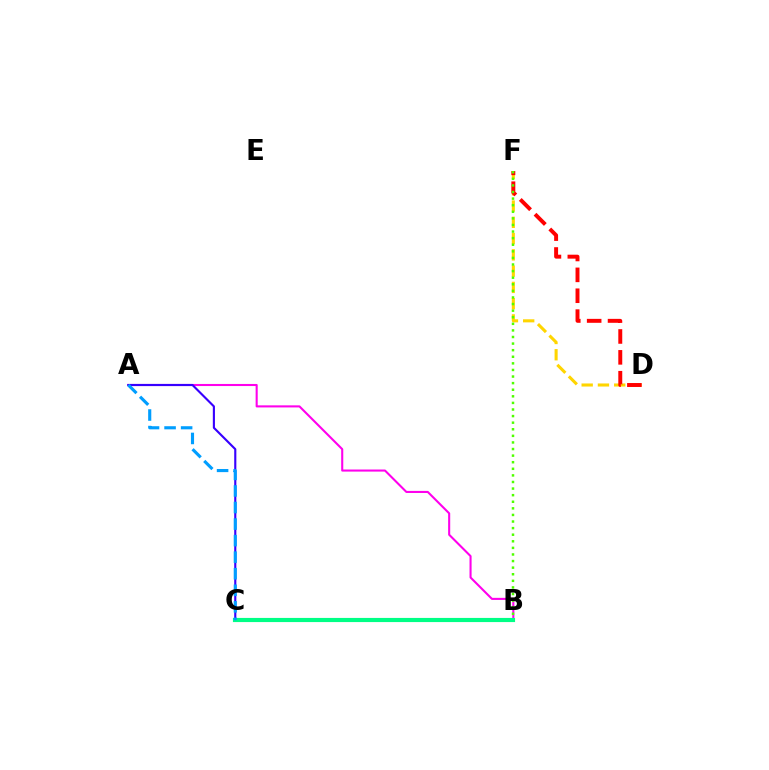{('D', 'F'): [{'color': '#ffd500', 'line_style': 'dashed', 'thickness': 2.21}, {'color': '#ff0000', 'line_style': 'dashed', 'thickness': 2.84}], ('A', 'B'): [{'color': '#ff00ed', 'line_style': 'solid', 'thickness': 1.5}], ('B', 'F'): [{'color': '#4fff00', 'line_style': 'dotted', 'thickness': 1.79}], ('A', 'C'): [{'color': '#3700ff', 'line_style': 'solid', 'thickness': 1.53}, {'color': '#009eff', 'line_style': 'dashed', 'thickness': 2.25}], ('B', 'C'): [{'color': '#00ff86', 'line_style': 'solid', 'thickness': 2.99}]}